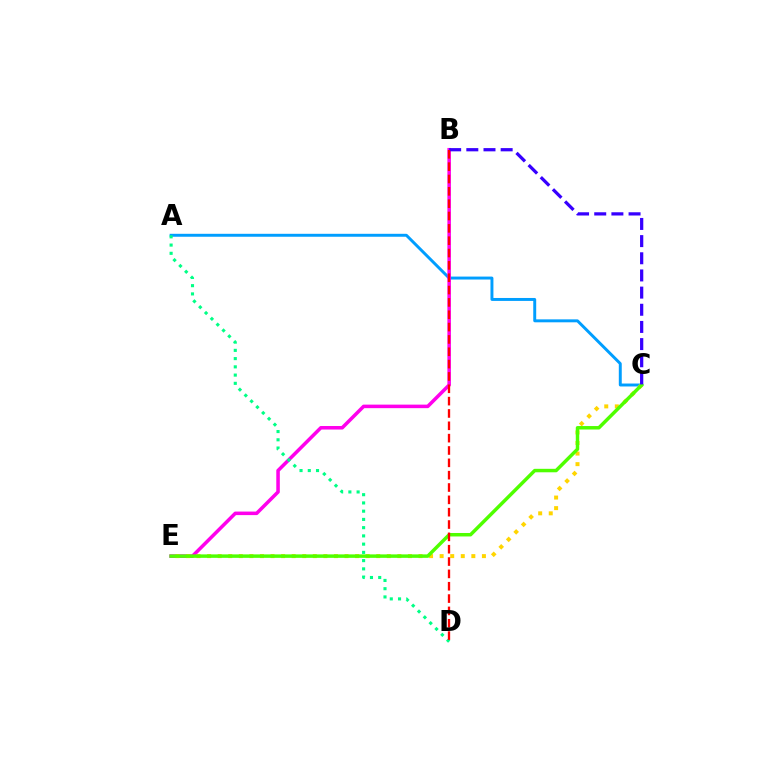{('A', 'C'): [{'color': '#009eff', 'line_style': 'solid', 'thickness': 2.12}], ('B', 'E'): [{'color': '#ff00ed', 'line_style': 'solid', 'thickness': 2.54}], ('C', 'E'): [{'color': '#ffd500', 'line_style': 'dotted', 'thickness': 2.87}, {'color': '#4fff00', 'line_style': 'solid', 'thickness': 2.5}], ('A', 'D'): [{'color': '#00ff86', 'line_style': 'dotted', 'thickness': 2.24}], ('B', 'C'): [{'color': '#3700ff', 'line_style': 'dashed', 'thickness': 2.33}], ('B', 'D'): [{'color': '#ff0000', 'line_style': 'dashed', 'thickness': 1.68}]}